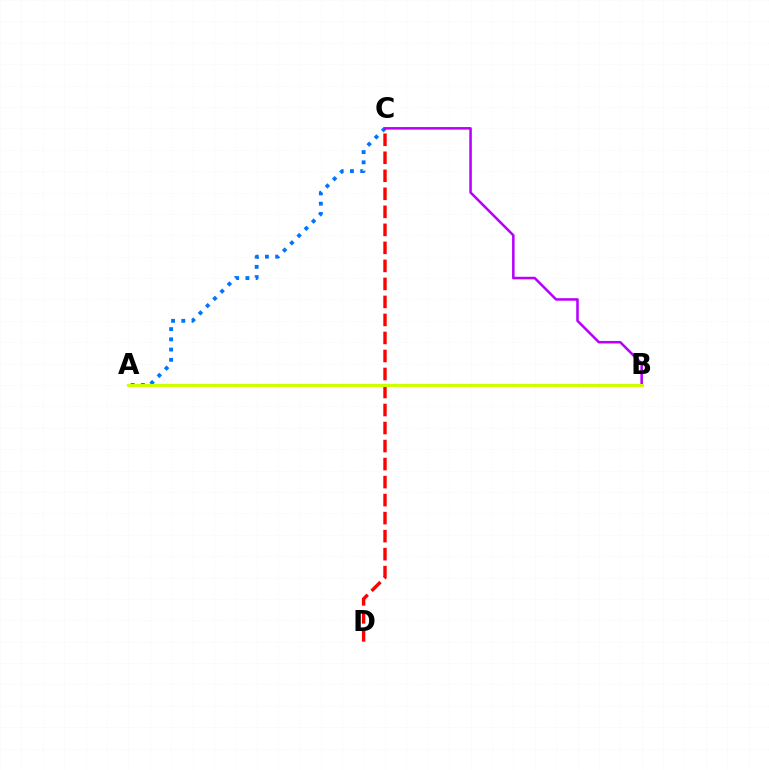{('A', 'C'): [{'color': '#0074ff', 'line_style': 'dotted', 'thickness': 2.78}], ('A', 'B'): [{'color': '#00ff5c', 'line_style': 'solid', 'thickness': 1.53}, {'color': '#d1ff00', 'line_style': 'solid', 'thickness': 2.13}], ('C', 'D'): [{'color': '#ff0000', 'line_style': 'dashed', 'thickness': 2.45}], ('B', 'C'): [{'color': '#b900ff', 'line_style': 'solid', 'thickness': 1.84}]}